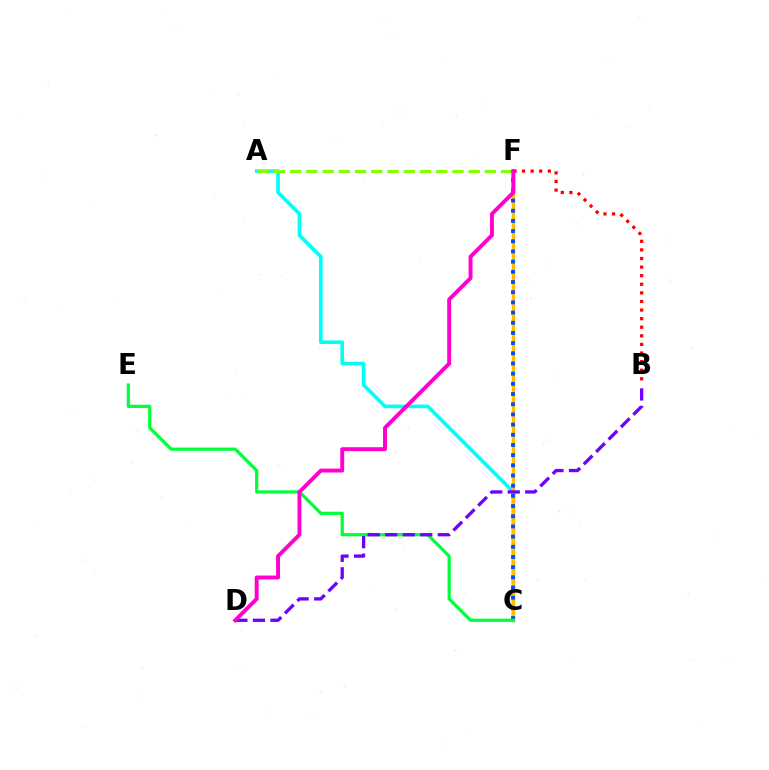{('A', 'C'): [{'color': '#00fff6', 'line_style': 'solid', 'thickness': 2.62}], ('C', 'F'): [{'color': '#ffbd00', 'line_style': 'solid', 'thickness': 2.45}, {'color': '#004bff', 'line_style': 'dotted', 'thickness': 2.77}], ('A', 'F'): [{'color': '#84ff00', 'line_style': 'dashed', 'thickness': 2.2}], ('B', 'F'): [{'color': '#ff0000', 'line_style': 'dotted', 'thickness': 2.33}], ('C', 'E'): [{'color': '#00ff39', 'line_style': 'solid', 'thickness': 2.32}], ('B', 'D'): [{'color': '#7200ff', 'line_style': 'dashed', 'thickness': 2.38}], ('D', 'F'): [{'color': '#ff00cf', 'line_style': 'solid', 'thickness': 2.82}]}